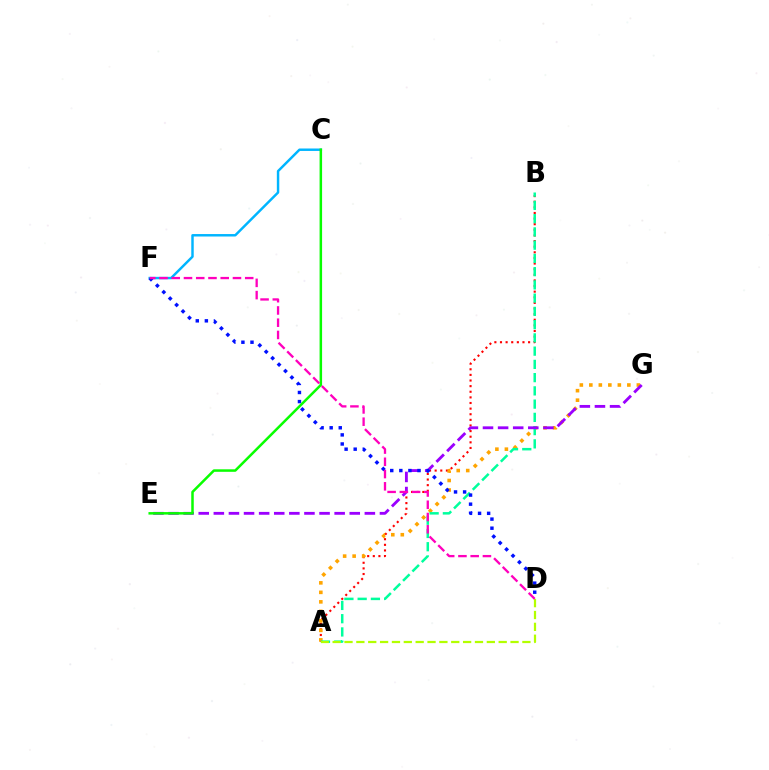{('C', 'F'): [{'color': '#00b5ff', 'line_style': 'solid', 'thickness': 1.77}], ('A', 'B'): [{'color': '#ff0000', 'line_style': 'dotted', 'thickness': 1.53}, {'color': '#00ff9d', 'line_style': 'dashed', 'thickness': 1.8}], ('A', 'G'): [{'color': '#ffa500', 'line_style': 'dotted', 'thickness': 2.58}], ('E', 'G'): [{'color': '#9b00ff', 'line_style': 'dashed', 'thickness': 2.05}], ('D', 'F'): [{'color': '#0010ff', 'line_style': 'dotted', 'thickness': 2.47}, {'color': '#ff00bd', 'line_style': 'dashed', 'thickness': 1.66}], ('C', 'E'): [{'color': '#08ff00', 'line_style': 'solid', 'thickness': 1.81}], ('A', 'D'): [{'color': '#b3ff00', 'line_style': 'dashed', 'thickness': 1.61}]}